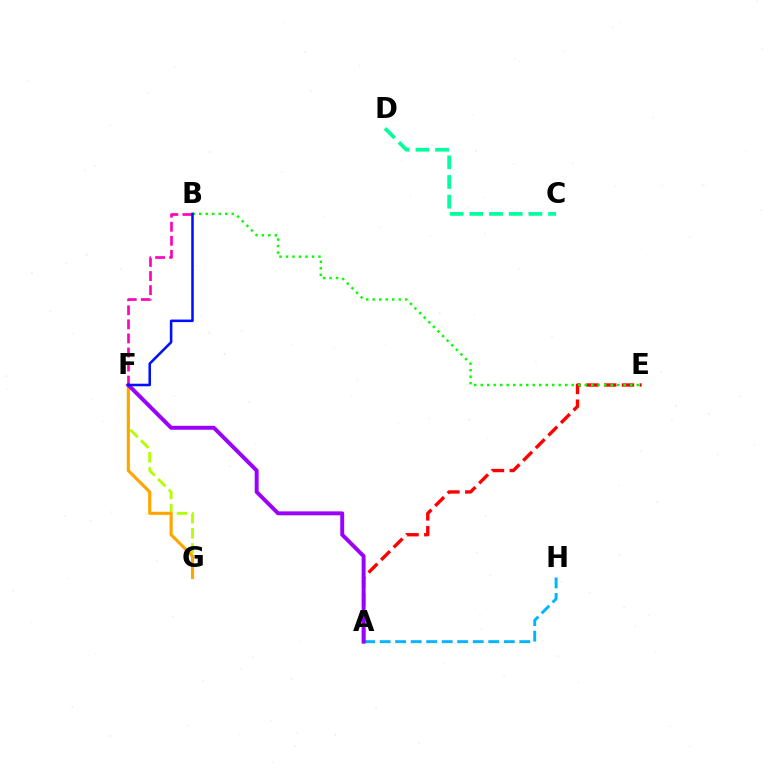{('A', 'H'): [{'color': '#00b5ff', 'line_style': 'dashed', 'thickness': 2.11}], ('B', 'F'): [{'color': '#ff00bd', 'line_style': 'dashed', 'thickness': 1.91}, {'color': '#0010ff', 'line_style': 'solid', 'thickness': 1.83}], ('F', 'G'): [{'color': '#b3ff00', 'line_style': 'dashed', 'thickness': 2.06}, {'color': '#ffa500', 'line_style': 'solid', 'thickness': 2.26}], ('C', 'D'): [{'color': '#00ff9d', 'line_style': 'dashed', 'thickness': 2.67}], ('A', 'E'): [{'color': '#ff0000', 'line_style': 'dashed', 'thickness': 2.42}], ('B', 'E'): [{'color': '#08ff00', 'line_style': 'dotted', 'thickness': 1.77}], ('A', 'F'): [{'color': '#9b00ff', 'line_style': 'solid', 'thickness': 2.83}]}